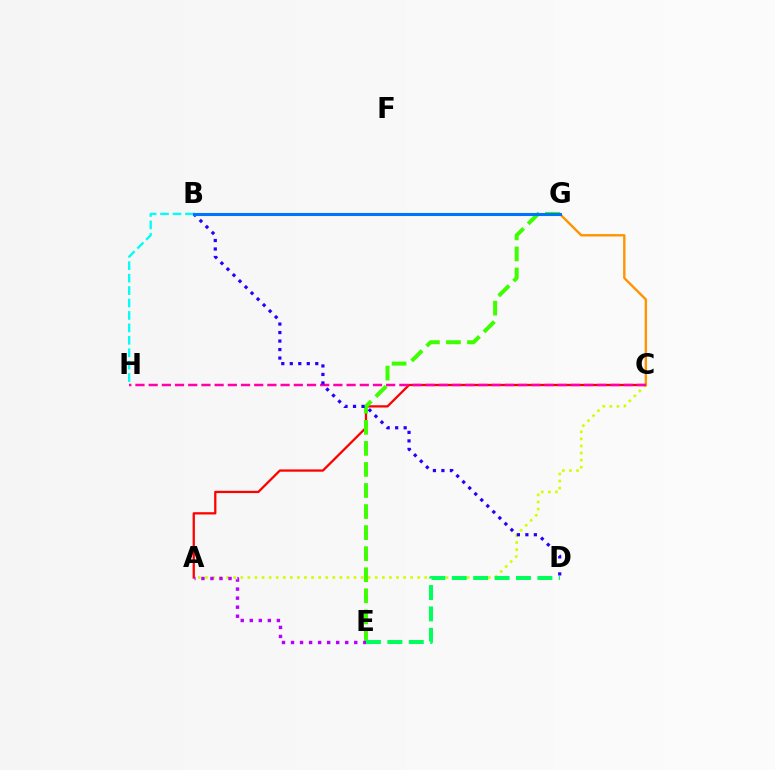{('A', 'C'): [{'color': '#ff0000', 'line_style': 'solid', 'thickness': 1.64}, {'color': '#d1ff00', 'line_style': 'dotted', 'thickness': 1.92}], ('E', 'G'): [{'color': '#3dff00', 'line_style': 'dashed', 'thickness': 2.86}], ('A', 'E'): [{'color': '#b900ff', 'line_style': 'dotted', 'thickness': 2.45}], ('C', 'G'): [{'color': '#ff9400', 'line_style': 'solid', 'thickness': 1.72}], ('D', 'E'): [{'color': '#00ff5c', 'line_style': 'dashed', 'thickness': 2.91}], ('C', 'H'): [{'color': '#ff00ac', 'line_style': 'dashed', 'thickness': 1.79}], ('B', 'D'): [{'color': '#2500ff', 'line_style': 'dotted', 'thickness': 2.31}], ('B', 'H'): [{'color': '#00fff6', 'line_style': 'dashed', 'thickness': 1.69}], ('B', 'G'): [{'color': '#0074ff', 'line_style': 'solid', 'thickness': 2.21}]}